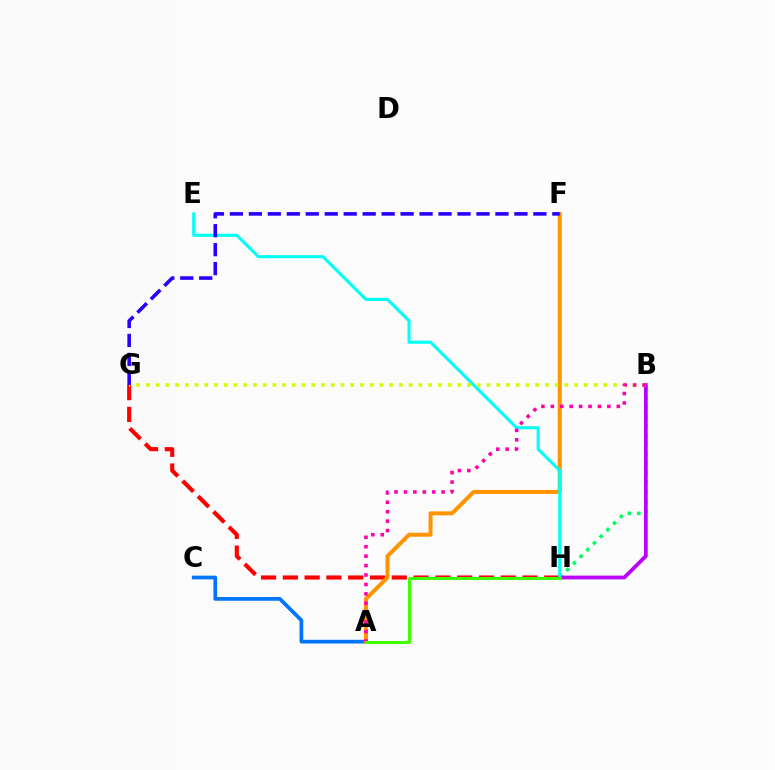{('B', 'H'): [{'color': '#00ff5c', 'line_style': 'dotted', 'thickness': 2.56}, {'color': '#b900ff', 'line_style': 'solid', 'thickness': 2.71}], ('G', 'H'): [{'color': '#ff0000', 'line_style': 'dashed', 'thickness': 2.96}], ('A', 'C'): [{'color': '#0074ff', 'line_style': 'solid', 'thickness': 2.67}], ('A', 'F'): [{'color': '#ff9400', 'line_style': 'solid', 'thickness': 2.89}], ('E', 'H'): [{'color': '#00fff6', 'line_style': 'solid', 'thickness': 2.22}], ('B', 'G'): [{'color': '#d1ff00', 'line_style': 'dotted', 'thickness': 2.64}], ('A', 'B'): [{'color': '#ff00ac', 'line_style': 'dotted', 'thickness': 2.56}], ('A', 'H'): [{'color': '#3dff00', 'line_style': 'solid', 'thickness': 2.18}], ('F', 'G'): [{'color': '#2500ff', 'line_style': 'dashed', 'thickness': 2.58}]}